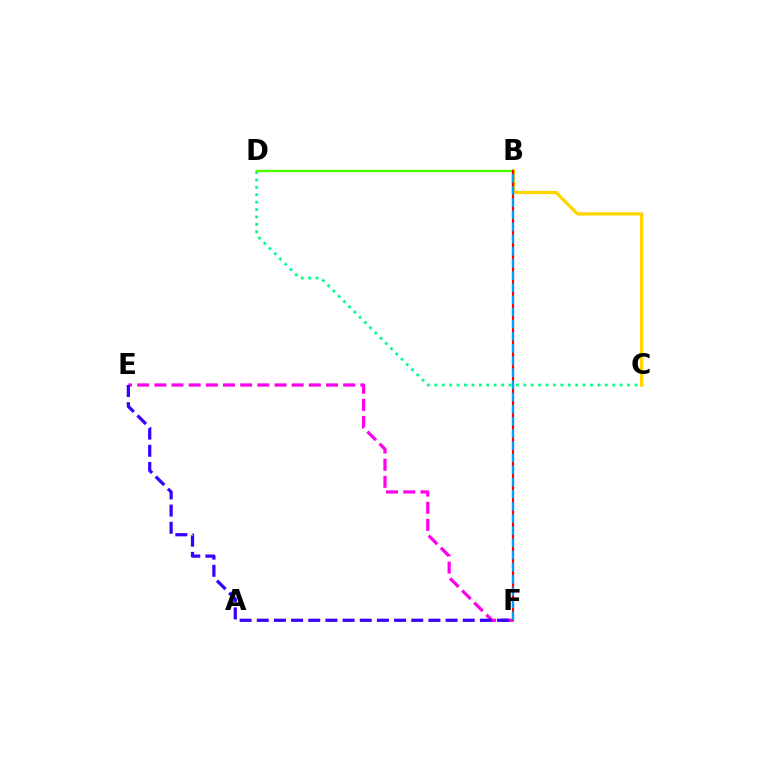{('C', 'D'): [{'color': '#00ff86', 'line_style': 'dotted', 'thickness': 2.01}], ('B', 'C'): [{'color': '#ffd500', 'line_style': 'solid', 'thickness': 2.38}], ('E', 'F'): [{'color': '#ff00ed', 'line_style': 'dashed', 'thickness': 2.33}, {'color': '#3700ff', 'line_style': 'dashed', 'thickness': 2.33}], ('B', 'D'): [{'color': '#4fff00', 'line_style': 'solid', 'thickness': 1.7}], ('B', 'F'): [{'color': '#ff0000', 'line_style': 'solid', 'thickness': 1.55}, {'color': '#009eff', 'line_style': 'dashed', 'thickness': 1.65}]}